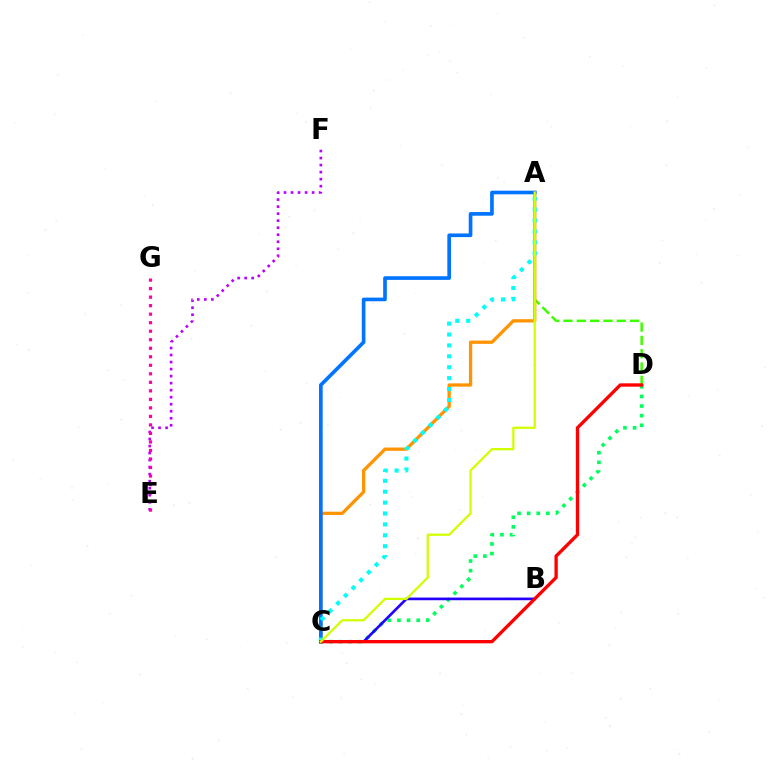{('E', 'F'): [{'color': '#b900ff', 'line_style': 'dotted', 'thickness': 1.91}], ('E', 'G'): [{'color': '#ff00ac', 'line_style': 'dotted', 'thickness': 2.31}], ('A', 'D'): [{'color': '#3dff00', 'line_style': 'dashed', 'thickness': 1.81}], ('A', 'C'): [{'color': '#ff9400', 'line_style': 'solid', 'thickness': 2.36}, {'color': '#0074ff', 'line_style': 'solid', 'thickness': 2.63}, {'color': '#00fff6', 'line_style': 'dotted', 'thickness': 2.96}, {'color': '#d1ff00', 'line_style': 'solid', 'thickness': 1.64}], ('C', 'D'): [{'color': '#00ff5c', 'line_style': 'dotted', 'thickness': 2.61}, {'color': '#ff0000', 'line_style': 'solid', 'thickness': 2.4}], ('B', 'C'): [{'color': '#2500ff', 'line_style': 'solid', 'thickness': 1.93}]}